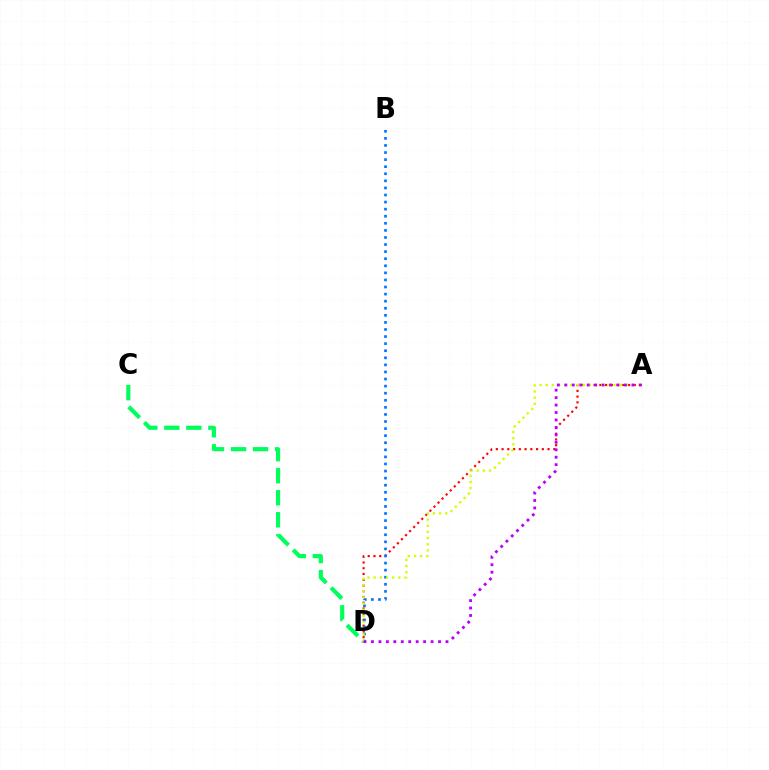{('C', 'D'): [{'color': '#00ff5c', 'line_style': 'dashed', 'thickness': 2.99}], ('A', 'D'): [{'color': '#ff0000', 'line_style': 'dotted', 'thickness': 1.56}, {'color': '#d1ff00', 'line_style': 'dotted', 'thickness': 1.68}, {'color': '#b900ff', 'line_style': 'dotted', 'thickness': 2.02}], ('B', 'D'): [{'color': '#0074ff', 'line_style': 'dotted', 'thickness': 1.92}]}